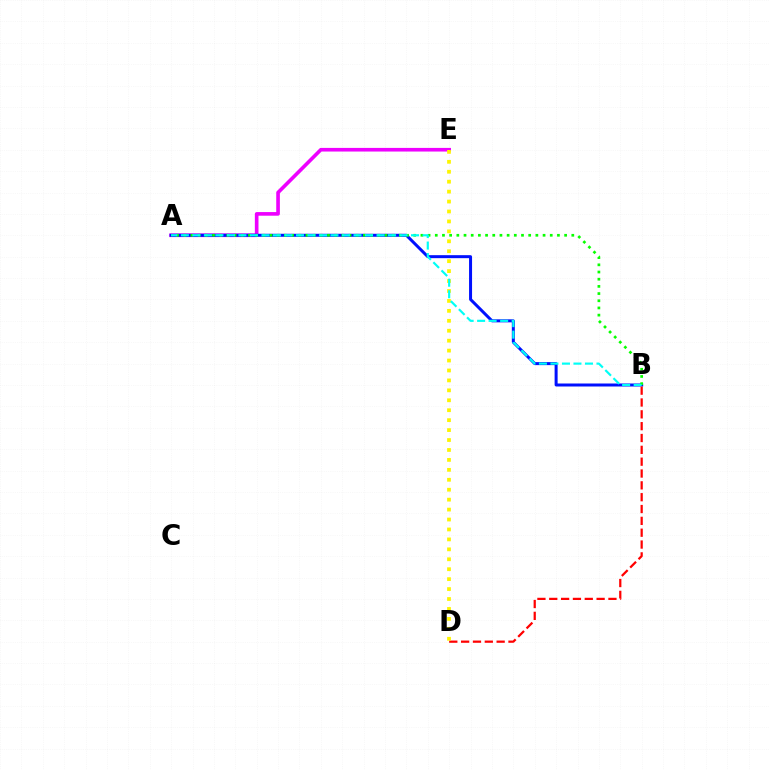{('A', 'E'): [{'color': '#ee00ff', 'line_style': 'solid', 'thickness': 2.62}], ('A', 'B'): [{'color': '#0010ff', 'line_style': 'solid', 'thickness': 2.16}, {'color': '#08ff00', 'line_style': 'dotted', 'thickness': 1.95}, {'color': '#00fff6', 'line_style': 'dashed', 'thickness': 1.56}], ('B', 'D'): [{'color': '#ff0000', 'line_style': 'dashed', 'thickness': 1.61}], ('D', 'E'): [{'color': '#fcf500', 'line_style': 'dotted', 'thickness': 2.7}]}